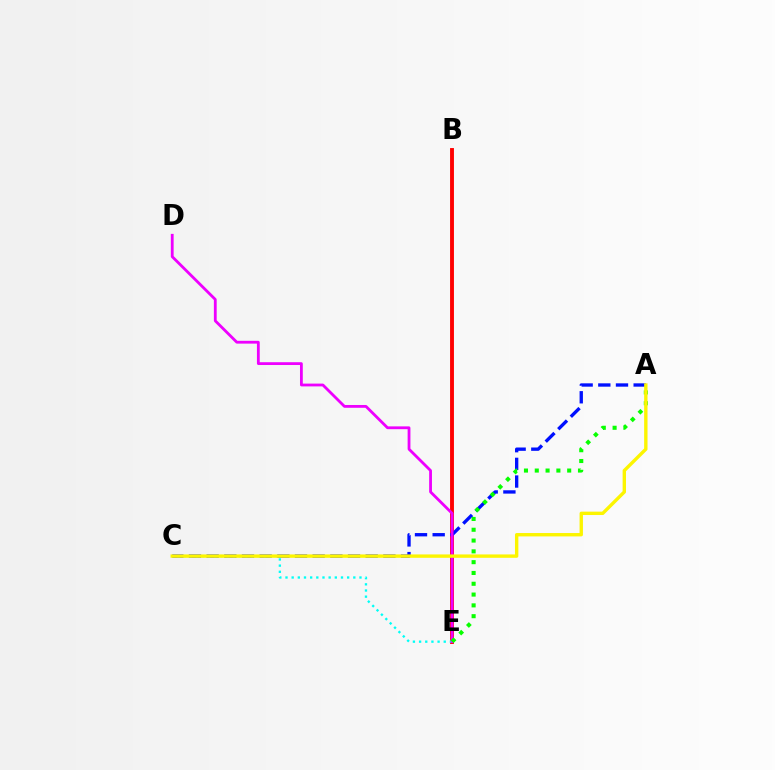{('B', 'E'): [{'color': '#ff0000', 'line_style': 'solid', 'thickness': 2.8}], ('A', 'C'): [{'color': '#0010ff', 'line_style': 'dashed', 'thickness': 2.4}, {'color': '#fcf500', 'line_style': 'solid', 'thickness': 2.43}], ('C', 'E'): [{'color': '#00fff6', 'line_style': 'dotted', 'thickness': 1.68}], ('D', 'E'): [{'color': '#ee00ff', 'line_style': 'solid', 'thickness': 2.02}], ('A', 'E'): [{'color': '#08ff00', 'line_style': 'dotted', 'thickness': 2.94}]}